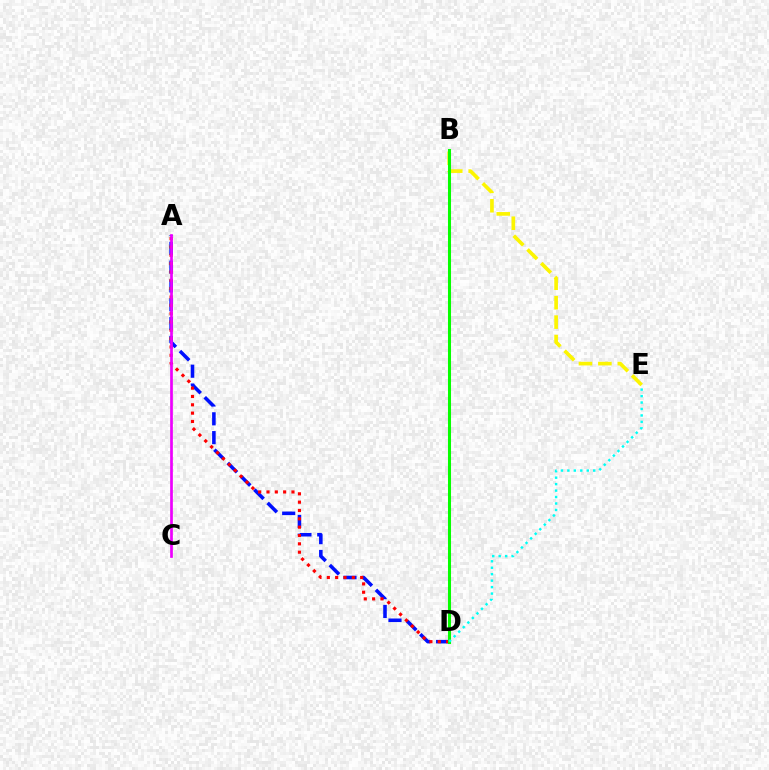{('B', 'E'): [{'color': '#fcf500', 'line_style': 'dashed', 'thickness': 2.64}], ('A', 'D'): [{'color': '#0010ff', 'line_style': 'dashed', 'thickness': 2.56}, {'color': '#ff0000', 'line_style': 'dotted', 'thickness': 2.26}], ('B', 'D'): [{'color': '#08ff00', 'line_style': 'solid', 'thickness': 2.19}], ('A', 'C'): [{'color': '#ee00ff', 'line_style': 'solid', 'thickness': 1.94}], ('D', 'E'): [{'color': '#00fff6', 'line_style': 'dotted', 'thickness': 1.75}]}